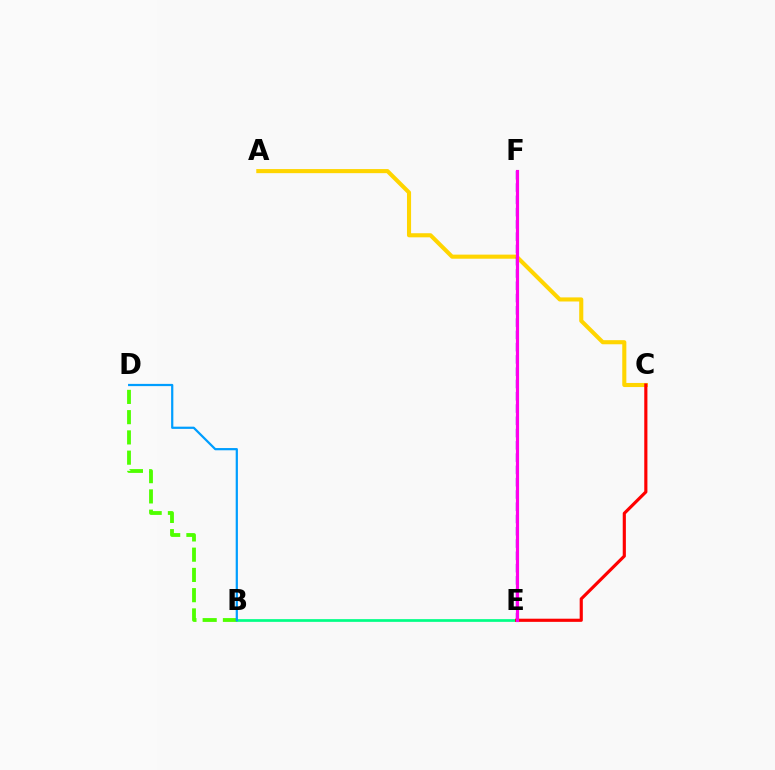{('A', 'C'): [{'color': '#ffd500', 'line_style': 'solid', 'thickness': 2.95}], ('E', 'F'): [{'color': '#3700ff', 'line_style': 'dashed', 'thickness': 1.67}, {'color': '#ff00ed', 'line_style': 'solid', 'thickness': 2.27}], ('B', 'E'): [{'color': '#00ff86', 'line_style': 'solid', 'thickness': 1.95}], ('C', 'E'): [{'color': '#ff0000', 'line_style': 'solid', 'thickness': 2.27}], ('B', 'D'): [{'color': '#4fff00', 'line_style': 'dashed', 'thickness': 2.75}, {'color': '#009eff', 'line_style': 'solid', 'thickness': 1.6}]}